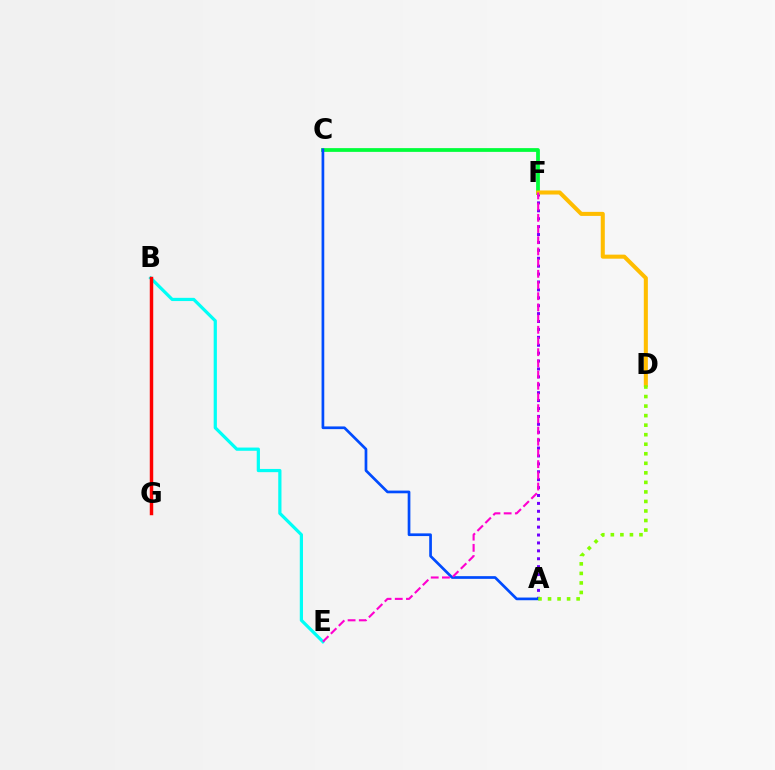{('B', 'E'): [{'color': '#00fff6', 'line_style': 'solid', 'thickness': 2.31}], ('A', 'F'): [{'color': '#7200ff', 'line_style': 'dotted', 'thickness': 2.15}], ('C', 'F'): [{'color': '#00ff39', 'line_style': 'solid', 'thickness': 2.7}], ('D', 'F'): [{'color': '#ffbd00', 'line_style': 'solid', 'thickness': 2.92}], ('A', 'C'): [{'color': '#004bff', 'line_style': 'solid', 'thickness': 1.94}], ('A', 'D'): [{'color': '#84ff00', 'line_style': 'dotted', 'thickness': 2.59}], ('B', 'G'): [{'color': '#ff0000', 'line_style': 'solid', 'thickness': 2.49}], ('E', 'F'): [{'color': '#ff00cf', 'line_style': 'dashed', 'thickness': 1.52}]}